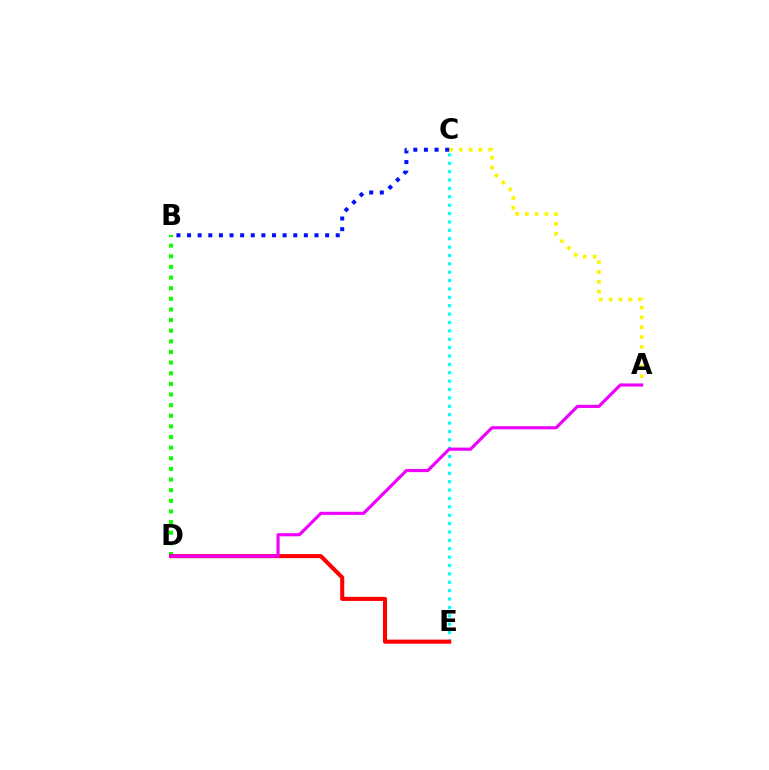{('C', 'E'): [{'color': '#00fff6', 'line_style': 'dotted', 'thickness': 2.28}], ('B', 'D'): [{'color': '#08ff00', 'line_style': 'dotted', 'thickness': 2.89}], ('A', 'C'): [{'color': '#fcf500', 'line_style': 'dotted', 'thickness': 2.66}], ('D', 'E'): [{'color': '#ff0000', 'line_style': 'solid', 'thickness': 2.93}], ('B', 'C'): [{'color': '#0010ff', 'line_style': 'dotted', 'thickness': 2.89}], ('A', 'D'): [{'color': '#ee00ff', 'line_style': 'solid', 'thickness': 2.27}]}